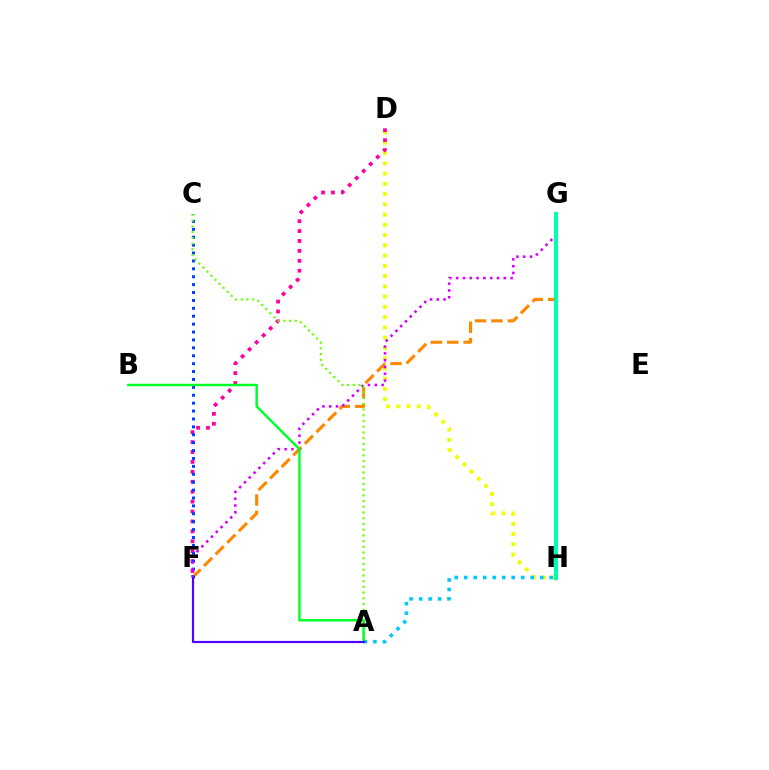{('D', 'H'): [{'color': '#eeff00', 'line_style': 'dotted', 'thickness': 2.79}], ('F', 'G'): [{'color': '#ff8800', 'line_style': 'dashed', 'thickness': 2.23}, {'color': '#d600ff', 'line_style': 'dotted', 'thickness': 1.85}], ('D', 'F'): [{'color': '#ff00a0', 'line_style': 'dotted', 'thickness': 2.7}], ('G', 'H'): [{'color': '#ff0000', 'line_style': 'solid', 'thickness': 2.96}, {'color': '#00ffaf', 'line_style': 'solid', 'thickness': 2.9}], ('C', 'F'): [{'color': '#003fff', 'line_style': 'dotted', 'thickness': 2.15}], ('A', 'H'): [{'color': '#00c7ff', 'line_style': 'dotted', 'thickness': 2.58}], ('A', 'C'): [{'color': '#66ff00', 'line_style': 'dotted', 'thickness': 1.55}], ('A', 'B'): [{'color': '#00ff27', 'line_style': 'solid', 'thickness': 1.77}], ('A', 'F'): [{'color': '#4f00ff', 'line_style': 'solid', 'thickness': 1.56}]}